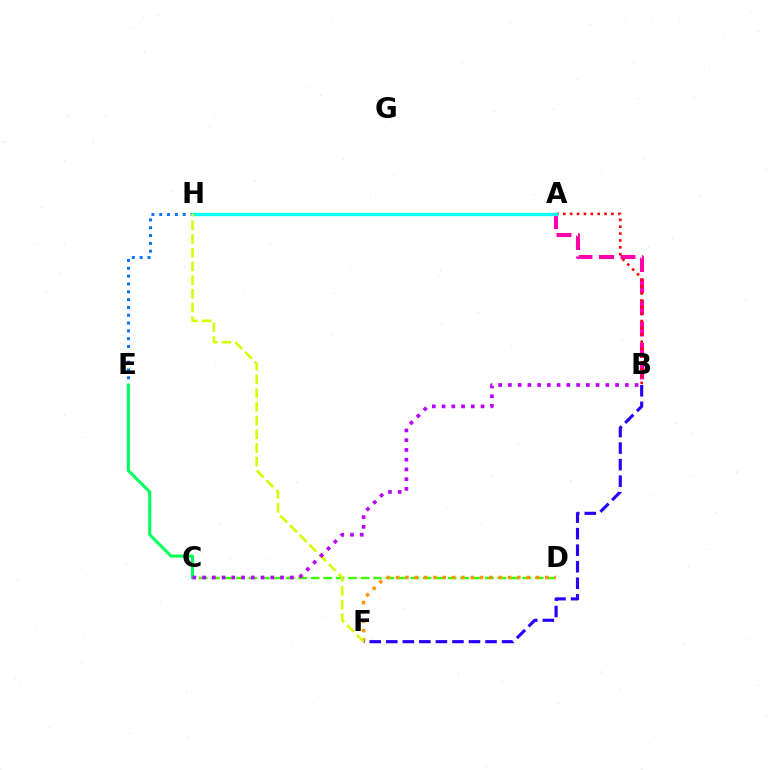{('C', 'D'): [{'color': '#3dff00', 'line_style': 'dashed', 'thickness': 1.69}], ('D', 'F'): [{'color': '#ff9400', 'line_style': 'dotted', 'thickness': 2.53}], ('A', 'B'): [{'color': '#ff00ac', 'line_style': 'dashed', 'thickness': 2.92}, {'color': '#ff0000', 'line_style': 'dotted', 'thickness': 1.87}], ('E', 'H'): [{'color': '#0074ff', 'line_style': 'dotted', 'thickness': 2.13}], ('C', 'E'): [{'color': '#00ff5c', 'line_style': 'solid', 'thickness': 2.21}], ('B', 'F'): [{'color': '#2500ff', 'line_style': 'dashed', 'thickness': 2.25}], ('A', 'H'): [{'color': '#00fff6', 'line_style': 'solid', 'thickness': 2.41}], ('F', 'H'): [{'color': '#d1ff00', 'line_style': 'dashed', 'thickness': 1.86}], ('B', 'C'): [{'color': '#b900ff', 'line_style': 'dotted', 'thickness': 2.65}]}